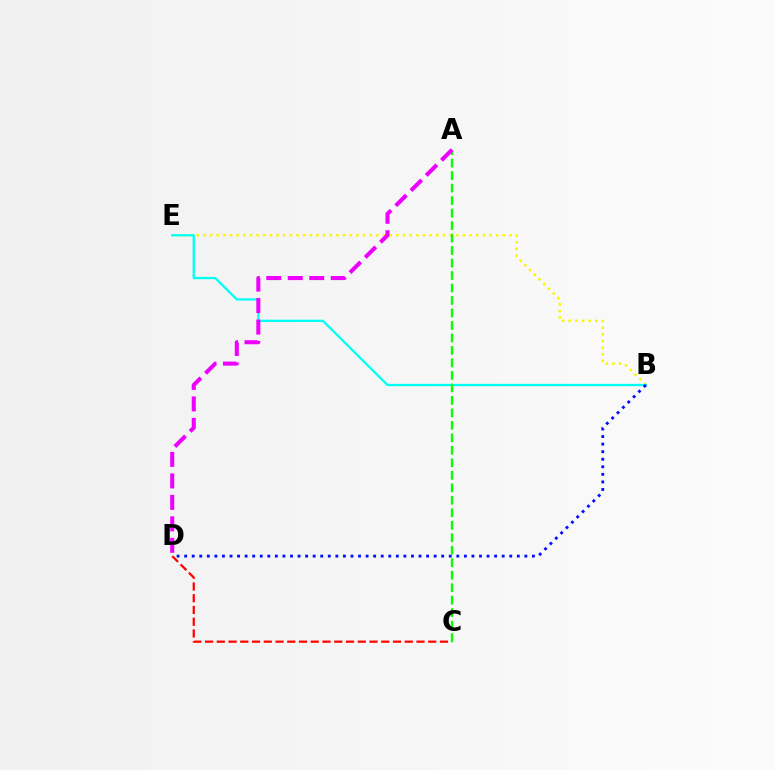{('B', 'E'): [{'color': '#fcf500', 'line_style': 'dotted', 'thickness': 1.81}, {'color': '#00fff6', 'line_style': 'solid', 'thickness': 1.64}], ('C', 'D'): [{'color': '#ff0000', 'line_style': 'dashed', 'thickness': 1.6}], ('B', 'D'): [{'color': '#0010ff', 'line_style': 'dotted', 'thickness': 2.05}], ('A', 'C'): [{'color': '#08ff00', 'line_style': 'dashed', 'thickness': 1.7}], ('A', 'D'): [{'color': '#ee00ff', 'line_style': 'dashed', 'thickness': 2.92}]}